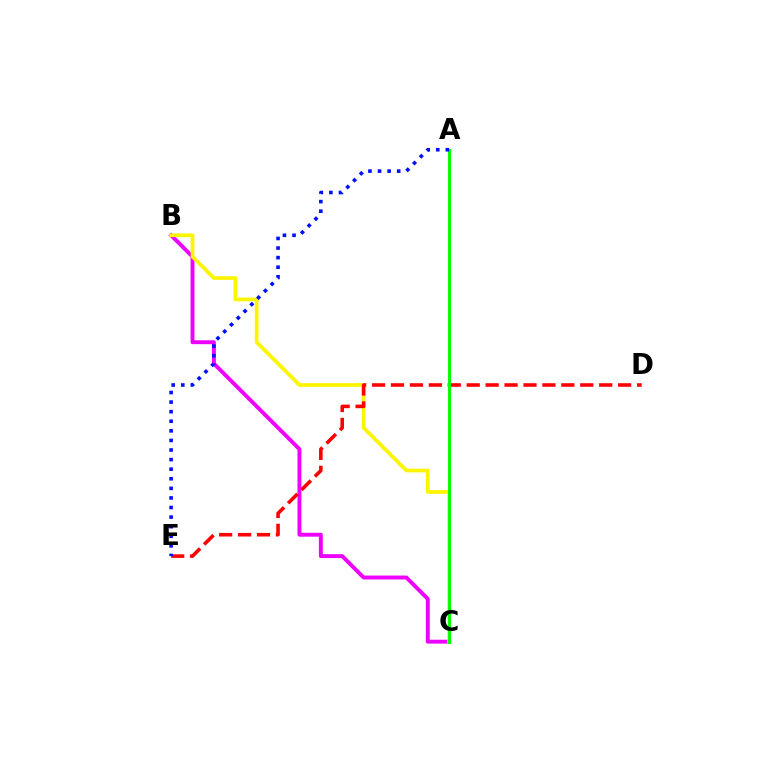{('B', 'C'): [{'color': '#ee00ff', 'line_style': 'solid', 'thickness': 2.81}, {'color': '#fcf500', 'line_style': 'solid', 'thickness': 2.69}], ('A', 'C'): [{'color': '#00fff6', 'line_style': 'solid', 'thickness': 2.05}, {'color': '#08ff00', 'line_style': 'solid', 'thickness': 2.22}], ('D', 'E'): [{'color': '#ff0000', 'line_style': 'dashed', 'thickness': 2.57}], ('A', 'E'): [{'color': '#0010ff', 'line_style': 'dotted', 'thickness': 2.6}]}